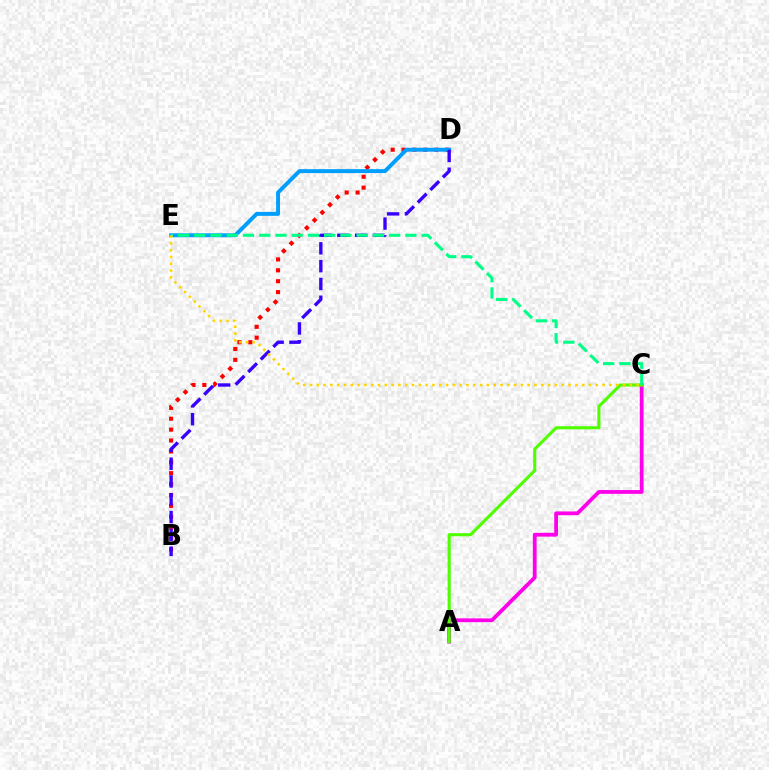{('B', 'D'): [{'color': '#ff0000', 'line_style': 'dotted', 'thickness': 2.96}, {'color': '#3700ff', 'line_style': 'dashed', 'thickness': 2.42}], ('A', 'C'): [{'color': '#ff00ed', 'line_style': 'solid', 'thickness': 2.73}, {'color': '#4fff00', 'line_style': 'solid', 'thickness': 2.24}], ('D', 'E'): [{'color': '#009eff', 'line_style': 'solid', 'thickness': 2.83}], ('C', 'E'): [{'color': '#00ff86', 'line_style': 'dashed', 'thickness': 2.21}, {'color': '#ffd500', 'line_style': 'dotted', 'thickness': 1.85}]}